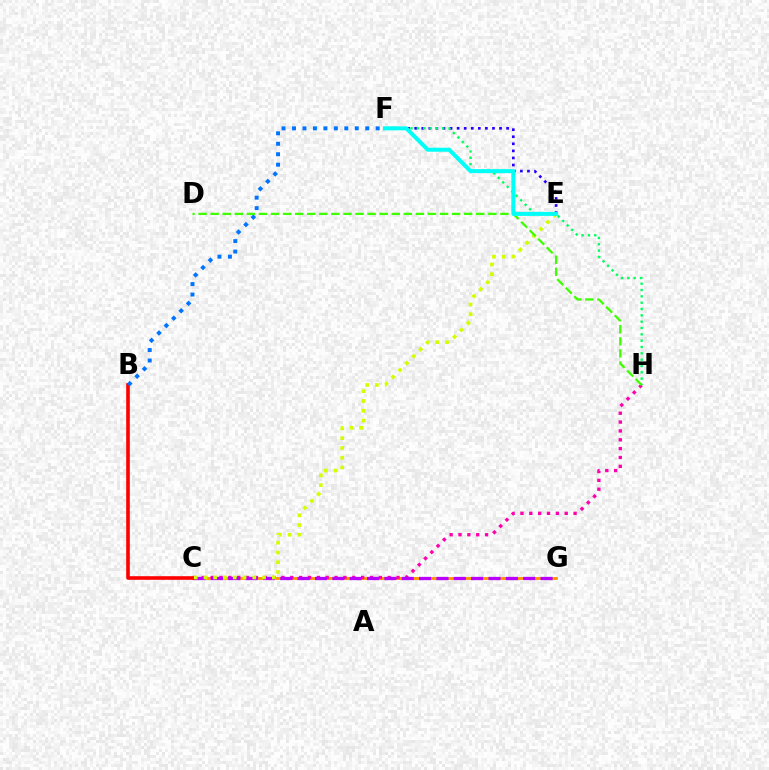{('C', 'G'): [{'color': '#ff9400', 'line_style': 'solid', 'thickness': 2.03}, {'color': '#b900ff', 'line_style': 'dashed', 'thickness': 2.36}], ('E', 'F'): [{'color': '#2500ff', 'line_style': 'dotted', 'thickness': 1.92}, {'color': '#00fff6', 'line_style': 'solid', 'thickness': 2.89}], ('C', 'H'): [{'color': '#ff00ac', 'line_style': 'dotted', 'thickness': 2.41}], ('F', 'H'): [{'color': '#00ff5c', 'line_style': 'dotted', 'thickness': 1.72}], ('B', 'C'): [{'color': '#ff0000', 'line_style': 'solid', 'thickness': 2.6}], ('B', 'F'): [{'color': '#0074ff', 'line_style': 'dotted', 'thickness': 2.84}], ('C', 'E'): [{'color': '#d1ff00', 'line_style': 'dotted', 'thickness': 2.65}], ('D', 'H'): [{'color': '#3dff00', 'line_style': 'dashed', 'thickness': 1.64}]}